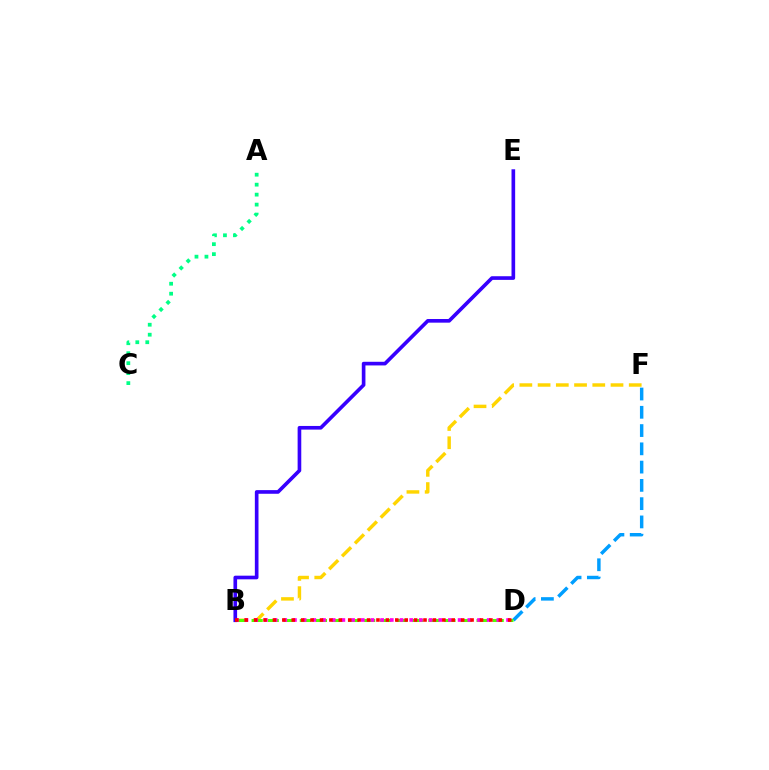{('A', 'C'): [{'color': '#00ff86', 'line_style': 'dotted', 'thickness': 2.71}], ('D', 'F'): [{'color': '#009eff', 'line_style': 'dashed', 'thickness': 2.48}], ('B', 'F'): [{'color': '#ffd500', 'line_style': 'dashed', 'thickness': 2.48}], ('B', 'D'): [{'color': '#4fff00', 'line_style': 'dashed', 'thickness': 2.18}, {'color': '#ff00ed', 'line_style': 'dotted', 'thickness': 2.63}, {'color': '#ff0000', 'line_style': 'dotted', 'thickness': 2.56}], ('B', 'E'): [{'color': '#3700ff', 'line_style': 'solid', 'thickness': 2.63}]}